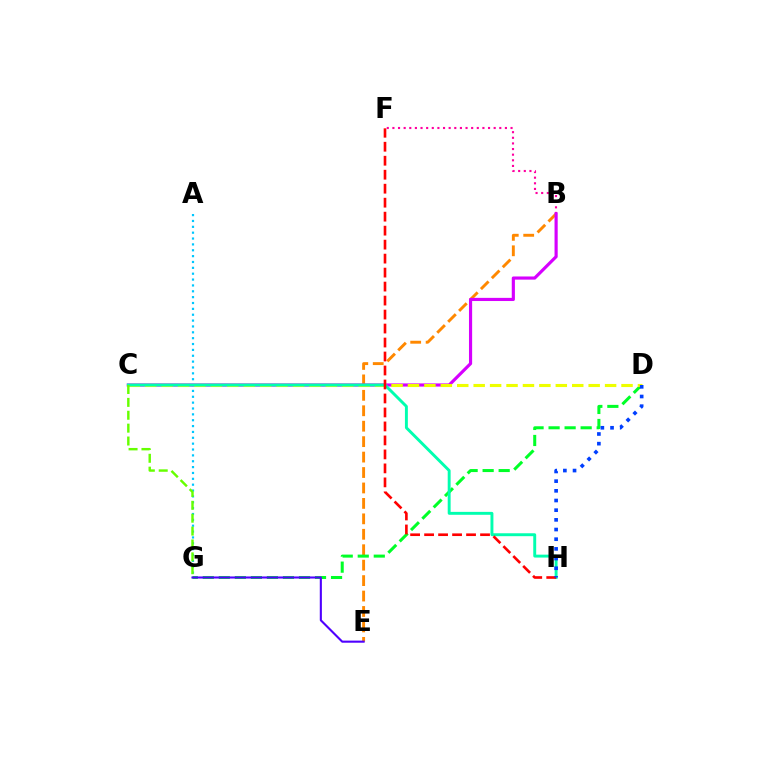{('B', 'E'): [{'color': '#ff8800', 'line_style': 'dashed', 'thickness': 2.1}], ('B', 'F'): [{'color': '#ff00a0', 'line_style': 'dotted', 'thickness': 1.53}], ('D', 'G'): [{'color': '#00ff27', 'line_style': 'dashed', 'thickness': 2.18}], ('A', 'G'): [{'color': '#00c7ff', 'line_style': 'dotted', 'thickness': 1.59}], ('B', 'C'): [{'color': '#d600ff', 'line_style': 'solid', 'thickness': 2.27}], ('C', 'D'): [{'color': '#eeff00', 'line_style': 'dashed', 'thickness': 2.23}], ('E', 'G'): [{'color': '#4f00ff', 'line_style': 'solid', 'thickness': 1.52}], ('C', 'H'): [{'color': '#00ffaf', 'line_style': 'solid', 'thickness': 2.1}], ('F', 'H'): [{'color': '#ff0000', 'line_style': 'dashed', 'thickness': 1.9}], ('D', 'H'): [{'color': '#003fff', 'line_style': 'dotted', 'thickness': 2.63}], ('C', 'G'): [{'color': '#66ff00', 'line_style': 'dashed', 'thickness': 1.75}]}